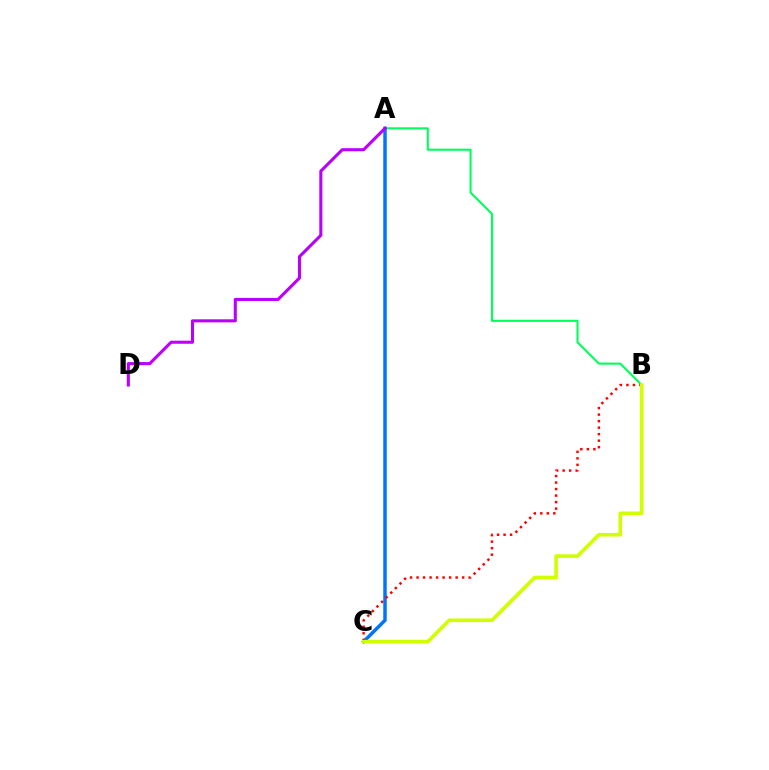{('A', 'B'): [{'color': '#00ff5c', 'line_style': 'solid', 'thickness': 1.5}], ('A', 'C'): [{'color': '#0074ff', 'line_style': 'solid', 'thickness': 2.49}], ('B', 'C'): [{'color': '#ff0000', 'line_style': 'dotted', 'thickness': 1.77}, {'color': '#d1ff00', 'line_style': 'solid', 'thickness': 2.62}], ('A', 'D'): [{'color': '#b900ff', 'line_style': 'solid', 'thickness': 2.21}]}